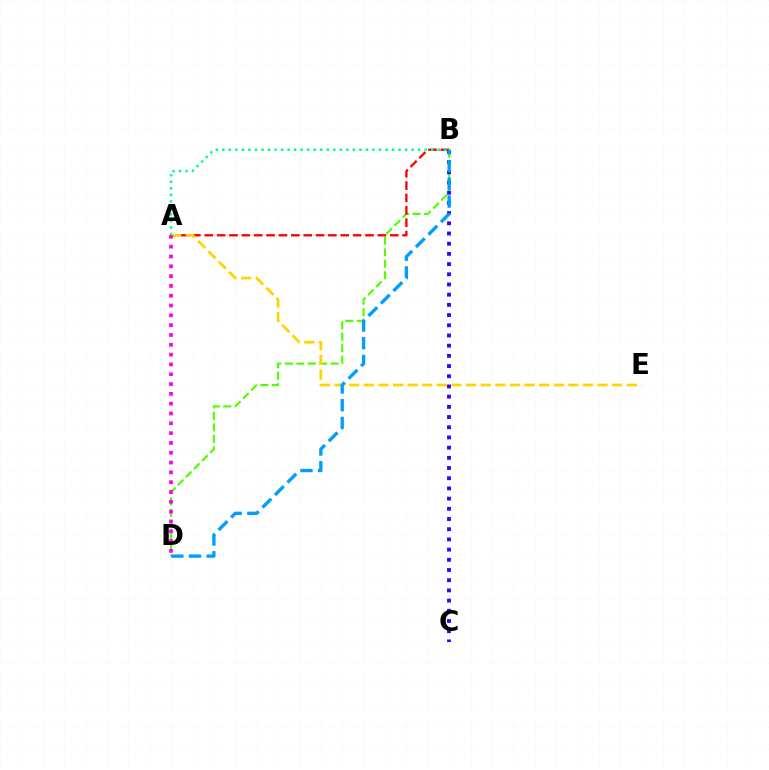{('B', 'D'): [{'color': '#4fff00', 'line_style': 'dashed', 'thickness': 1.56}, {'color': '#009eff', 'line_style': 'dashed', 'thickness': 2.41}], ('A', 'B'): [{'color': '#ff0000', 'line_style': 'dashed', 'thickness': 1.68}, {'color': '#00ff86', 'line_style': 'dotted', 'thickness': 1.77}], ('A', 'E'): [{'color': '#ffd500', 'line_style': 'dashed', 'thickness': 1.98}], ('B', 'C'): [{'color': '#3700ff', 'line_style': 'dotted', 'thickness': 2.77}], ('A', 'D'): [{'color': '#ff00ed', 'line_style': 'dotted', 'thickness': 2.67}]}